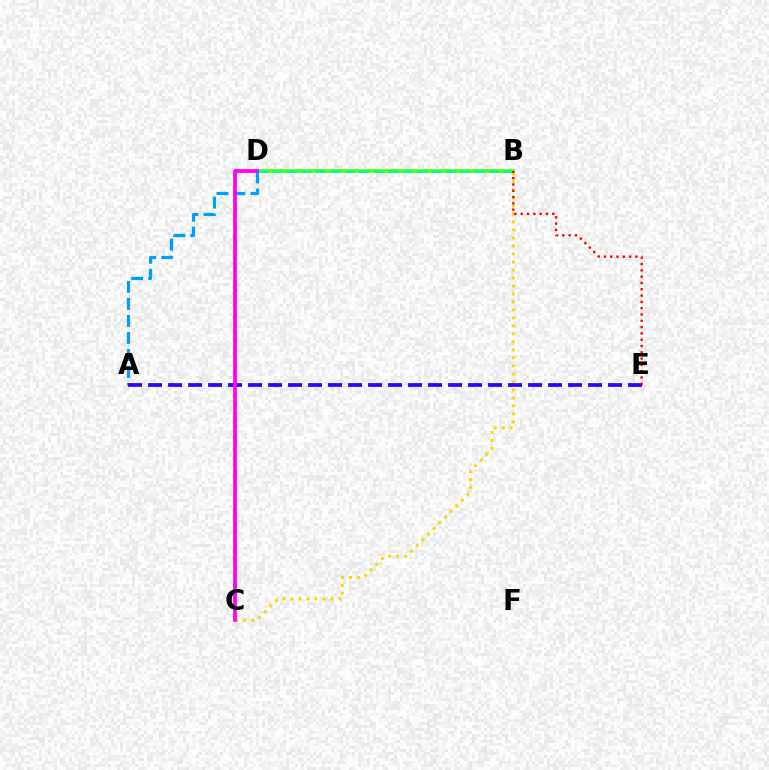{('B', 'D'): [{'color': '#4fff00', 'line_style': 'solid', 'thickness': 2.59}, {'color': '#00ff86', 'line_style': 'dashed', 'thickness': 1.96}], ('A', 'D'): [{'color': '#009eff', 'line_style': 'dashed', 'thickness': 2.31}], ('B', 'C'): [{'color': '#ffd500', 'line_style': 'dotted', 'thickness': 2.17}], ('A', 'E'): [{'color': '#3700ff', 'line_style': 'dashed', 'thickness': 2.72}], ('C', 'D'): [{'color': '#ff00ed', 'line_style': 'solid', 'thickness': 2.68}], ('B', 'E'): [{'color': '#ff0000', 'line_style': 'dotted', 'thickness': 1.71}]}